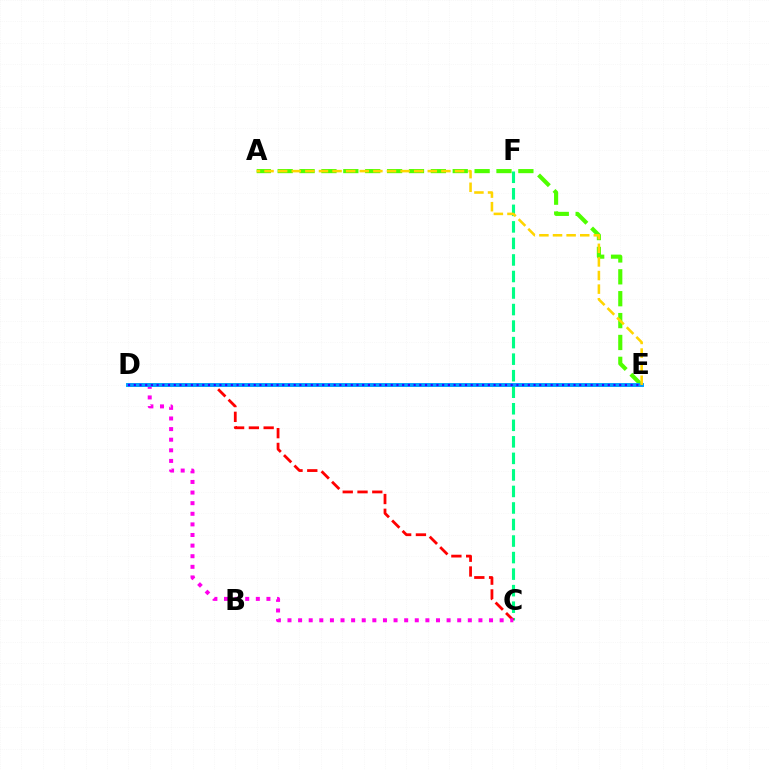{('C', 'F'): [{'color': '#00ff86', 'line_style': 'dashed', 'thickness': 2.25}], ('A', 'E'): [{'color': '#4fff00', 'line_style': 'dashed', 'thickness': 2.97}, {'color': '#ffd500', 'line_style': 'dashed', 'thickness': 1.85}], ('C', 'D'): [{'color': '#ff0000', 'line_style': 'dashed', 'thickness': 2.01}, {'color': '#ff00ed', 'line_style': 'dotted', 'thickness': 2.88}], ('D', 'E'): [{'color': '#009eff', 'line_style': 'solid', 'thickness': 2.82}, {'color': '#3700ff', 'line_style': 'dotted', 'thickness': 1.55}]}